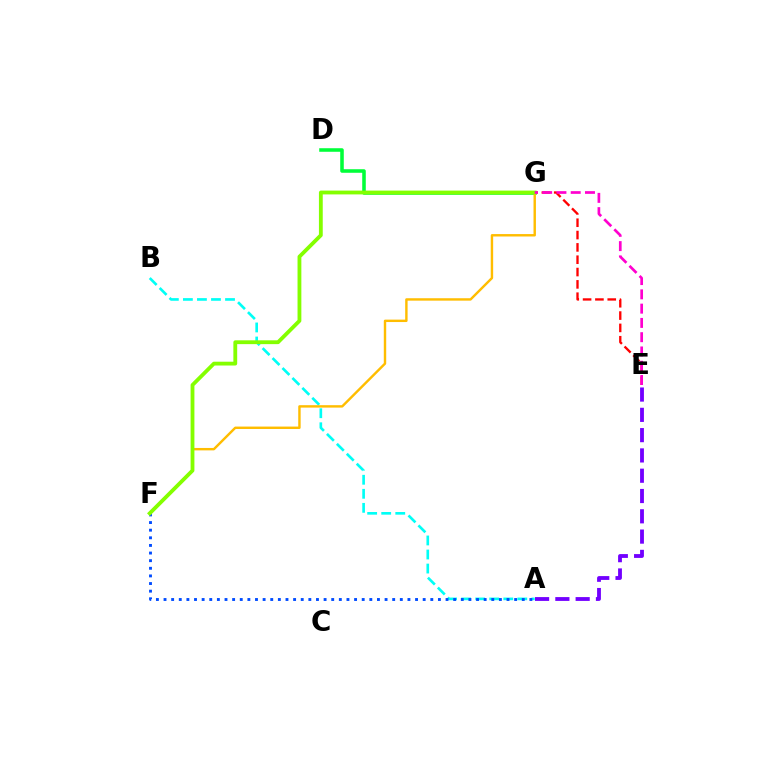{('A', 'E'): [{'color': '#7200ff', 'line_style': 'dashed', 'thickness': 2.76}], ('A', 'B'): [{'color': '#00fff6', 'line_style': 'dashed', 'thickness': 1.91}], ('D', 'G'): [{'color': '#00ff39', 'line_style': 'solid', 'thickness': 2.56}], ('E', 'G'): [{'color': '#ff0000', 'line_style': 'dashed', 'thickness': 1.67}, {'color': '#ff00cf', 'line_style': 'dashed', 'thickness': 1.94}], ('A', 'F'): [{'color': '#004bff', 'line_style': 'dotted', 'thickness': 2.07}], ('F', 'G'): [{'color': '#ffbd00', 'line_style': 'solid', 'thickness': 1.74}, {'color': '#84ff00', 'line_style': 'solid', 'thickness': 2.75}]}